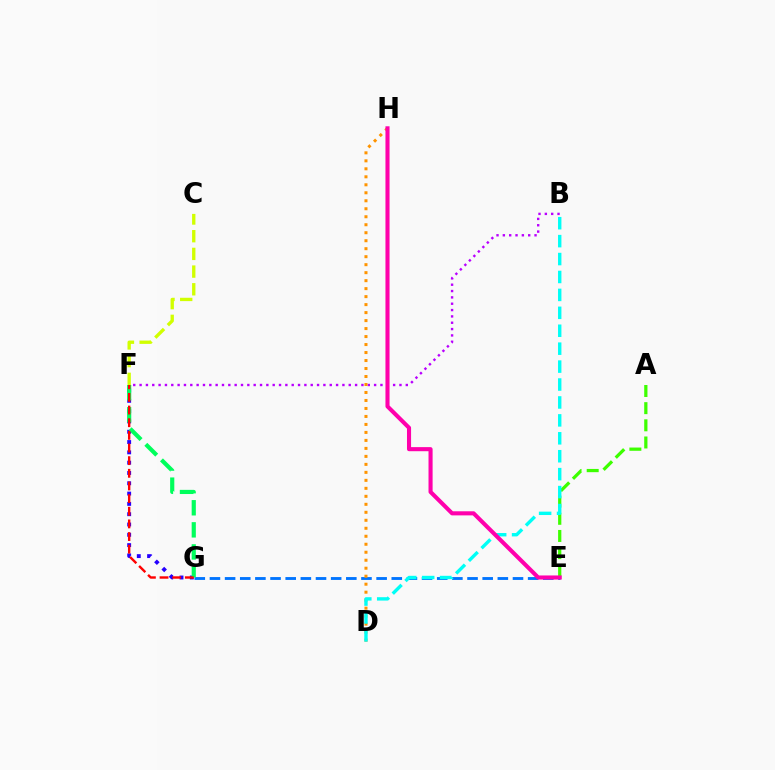{('E', 'G'): [{'color': '#0074ff', 'line_style': 'dashed', 'thickness': 2.06}], ('C', 'F'): [{'color': '#d1ff00', 'line_style': 'dashed', 'thickness': 2.4}], ('F', 'G'): [{'color': '#2500ff', 'line_style': 'dotted', 'thickness': 2.8}, {'color': '#00ff5c', 'line_style': 'dashed', 'thickness': 3.0}, {'color': '#ff0000', 'line_style': 'dashed', 'thickness': 1.72}], ('A', 'E'): [{'color': '#3dff00', 'line_style': 'dashed', 'thickness': 2.33}], ('B', 'F'): [{'color': '#b900ff', 'line_style': 'dotted', 'thickness': 1.72}], ('D', 'H'): [{'color': '#ff9400', 'line_style': 'dotted', 'thickness': 2.17}], ('B', 'D'): [{'color': '#00fff6', 'line_style': 'dashed', 'thickness': 2.44}], ('E', 'H'): [{'color': '#ff00ac', 'line_style': 'solid', 'thickness': 2.94}]}